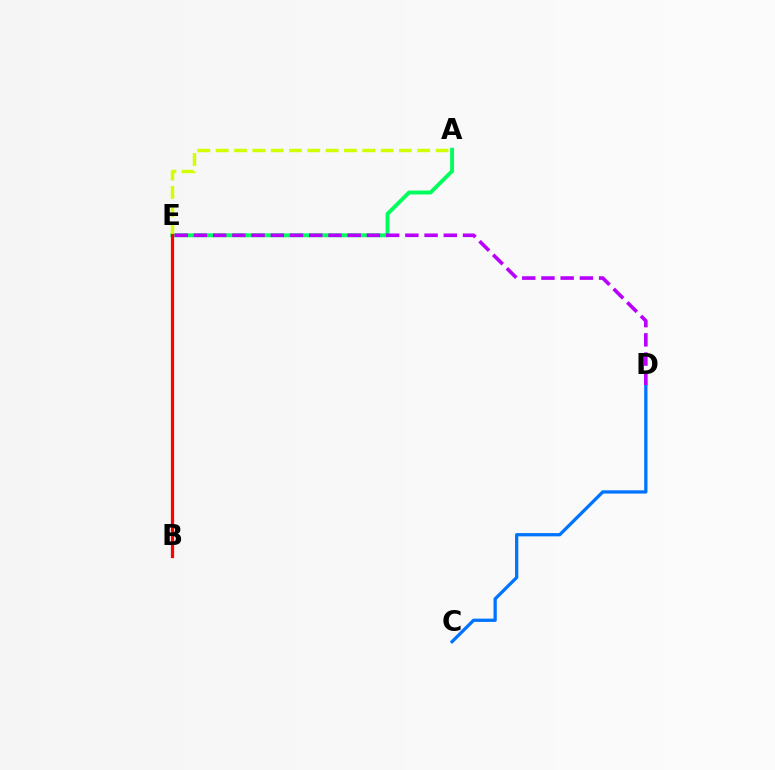{('A', 'E'): [{'color': '#00ff5c', 'line_style': 'solid', 'thickness': 2.8}, {'color': '#d1ff00', 'line_style': 'dashed', 'thickness': 2.49}], ('B', 'E'): [{'color': '#ff0000', 'line_style': 'solid', 'thickness': 2.32}], ('C', 'D'): [{'color': '#0074ff', 'line_style': 'solid', 'thickness': 2.36}], ('D', 'E'): [{'color': '#b900ff', 'line_style': 'dashed', 'thickness': 2.61}]}